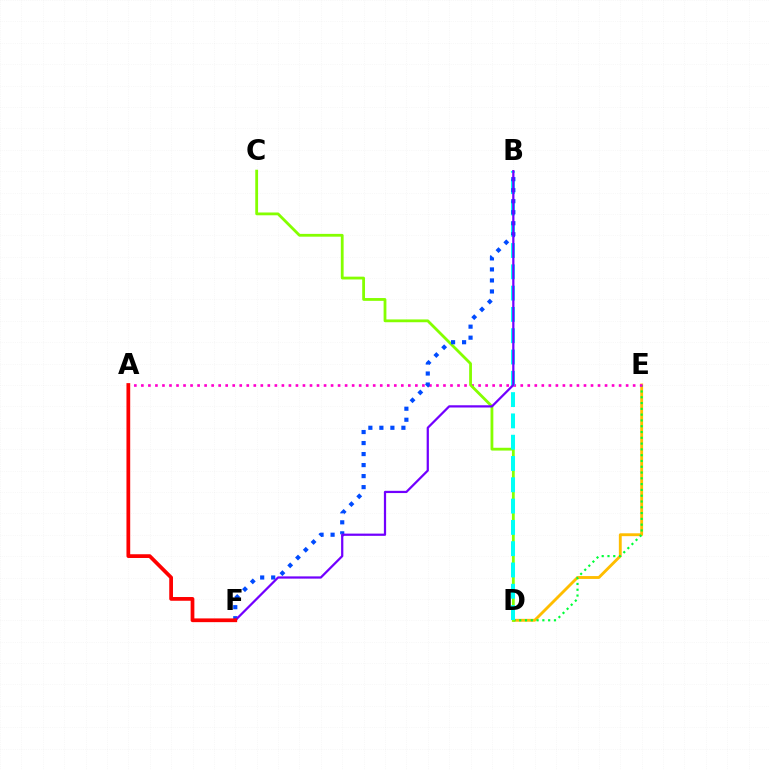{('D', 'E'): [{'color': '#ffbd00', 'line_style': 'solid', 'thickness': 2.06}, {'color': '#00ff39', 'line_style': 'dotted', 'thickness': 1.57}], ('A', 'E'): [{'color': '#ff00cf', 'line_style': 'dotted', 'thickness': 1.91}], ('C', 'D'): [{'color': '#84ff00', 'line_style': 'solid', 'thickness': 2.02}], ('B', 'D'): [{'color': '#00fff6', 'line_style': 'dashed', 'thickness': 2.89}], ('B', 'F'): [{'color': '#004bff', 'line_style': 'dotted', 'thickness': 2.99}, {'color': '#7200ff', 'line_style': 'solid', 'thickness': 1.61}], ('A', 'F'): [{'color': '#ff0000', 'line_style': 'solid', 'thickness': 2.69}]}